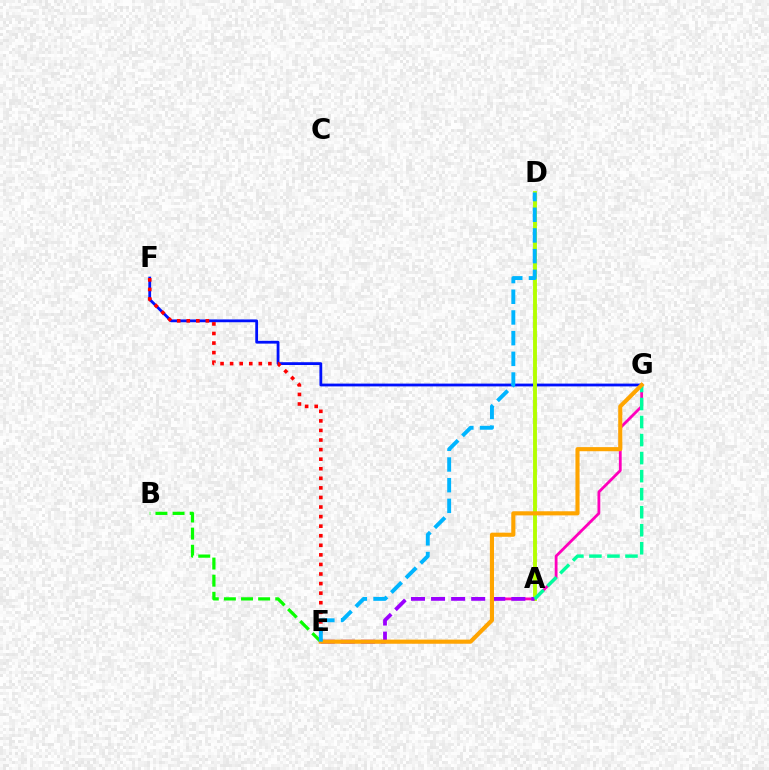{('E', 'G'): [{'color': '#ff00bd', 'line_style': 'solid', 'thickness': 2.02}, {'color': '#ffa500', 'line_style': 'solid', 'thickness': 2.96}], ('F', 'G'): [{'color': '#0010ff', 'line_style': 'solid', 'thickness': 2.01}], ('B', 'E'): [{'color': '#08ff00', 'line_style': 'dashed', 'thickness': 2.32}], ('E', 'F'): [{'color': '#ff0000', 'line_style': 'dotted', 'thickness': 2.6}], ('A', 'D'): [{'color': '#b3ff00', 'line_style': 'solid', 'thickness': 2.8}], ('A', 'E'): [{'color': '#9b00ff', 'line_style': 'dashed', 'thickness': 2.73}], ('A', 'G'): [{'color': '#00ff9d', 'line_style': 'dashed', 'thickness': 2.45}], ('D', 'E'): [{'color': '#00b5ff', 'line_style': 'dashed', 'thickness': 2.81}]}